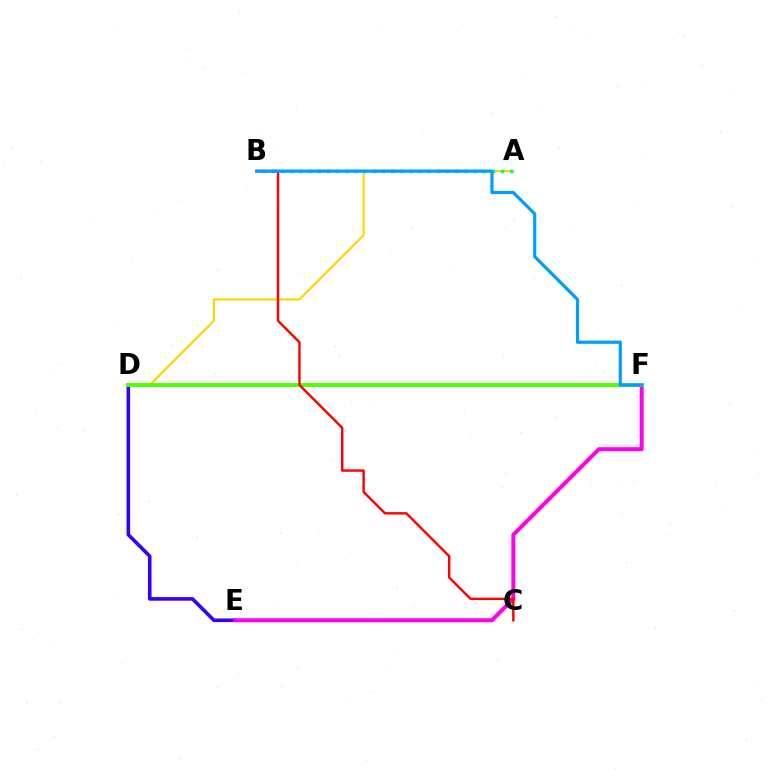{('D', 'E'): [{'color': '#3700ff', 'line_style': 'solid', 'thickness': 2.6}], ('A', 'D'): [{'color': '#ffd500', 'line_style': 'solid', 'thickness': 1.57}], ('A', 'B'): [{'color': '#00ff86', 'line_style': 'dotted', 'thickness': 2.49}], ('E', 'F'): [{'color': '#ff00ed', 'line_style': 'solid', 'thickness': 2.87}], ('D', 'F'): [{'color': '#4fff00', 'line_style': 'solid', 'thickness': 2.82}], ('B', 'C'): [{'color': '#ff0000', 'line_style': 'solid', 'thickness': 1.75}], ('B', 'F'): [{'color': '#009eff', 'line_style': 'solid', 'thickness': 2.3}]}